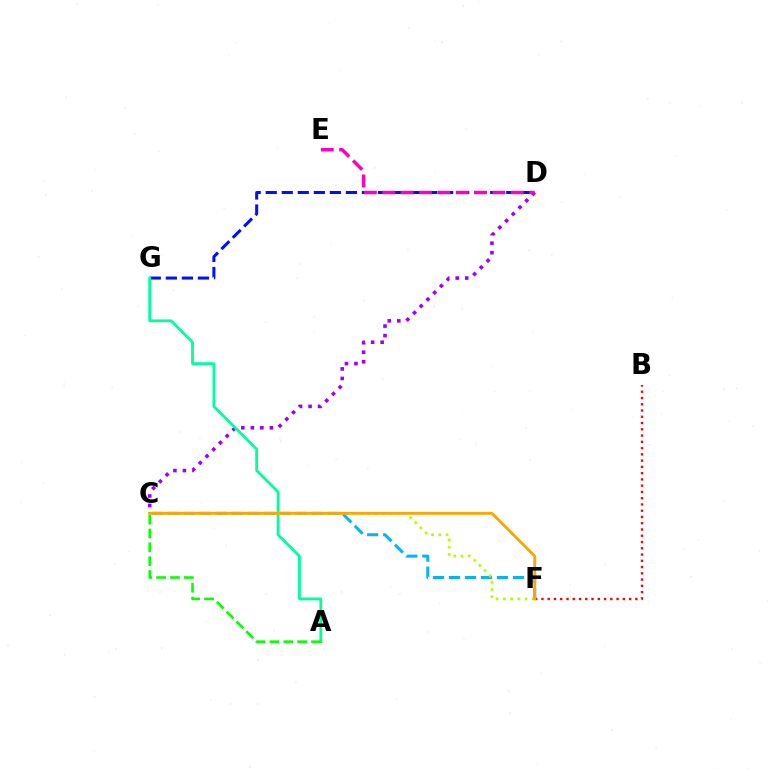{('C', 'D'): [{'color': '#9b00ff', 'line_style': 'dotted', 'thickness': 2.59}], ('D', 'G'): [{'color': '#0010ff', 'line_style': 'dashed', 'thickness': 2.18}], ('D', 'E'): [{'color': '#ff00bd', 'line_style': 'dashed', 'thickness': 2.49}], ('A', 'G'): [{'color': '#00ff9d', 'line_style': 'solid', 'thickness': 2.02}], ('B', 'F'): [{'color': '#ff0000', 'line_style': 'dotted', 'thickness': 1.7}], ('C', 'F'): [{'color': '#00b5ff', 'line_style': 'dashed', 'thickness': 2.17}, {'color': '#b3ff00', 'line_style': 'dotted', 'thickness': 1.97}, {'color': '#ffa500', 'line_style': 'solid', 'thickness': 2.06}], ('A', 'C'): [{'color': '#08ff00', 'line_style': 'dashed', 'thickness': 1.88}]}